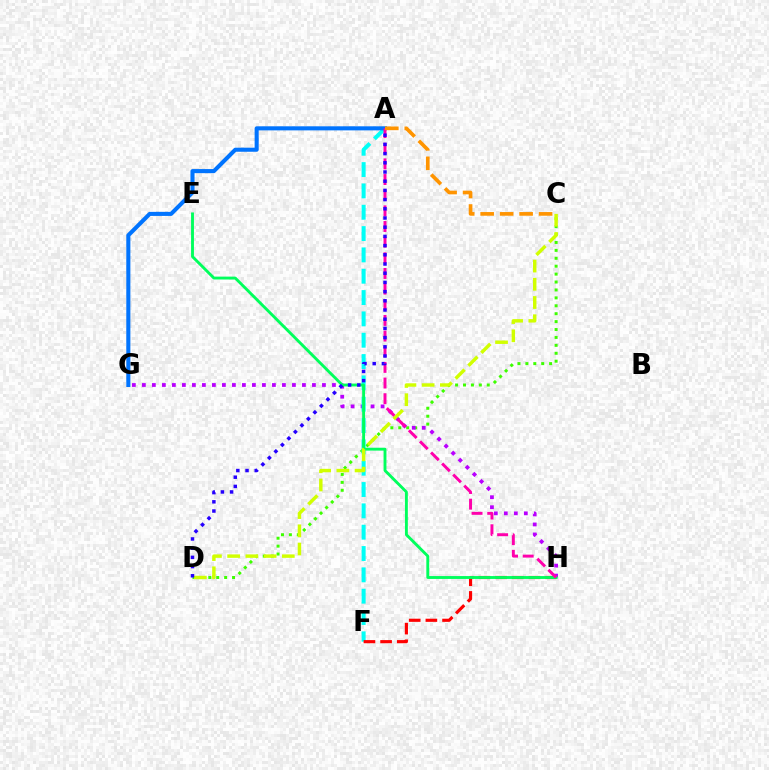{('C', 'D'): [{'color': '#3dff00', 'line_style': 'dotted', 'thickness': 2.15}, {'color': '#d1ff00', 'line_style': 'dashed', 'thickness': 2.48}], ('G', 'H'): [{'color': '#b900ff', 'line_style': 'dotted', 'thickness': 2.72}], ('A', 'F'): [{'color': '#00fff6', 'line_style': 'dashed', 'thickness': 2.9}], ('F', 'H'): [{'color': '#ff0000', 'line_style': 'dashed', 'thickness': 2.26}], ('A', 'G'): [{'color': '#0074ff', 'line_style': 'solid', 'thickness': 2.93}], ('E', 'H'): [{'color': '#00ff5c', 'line_style': 'solid', 'thickness': 2.07}], ('A', 'H'): [{'color': '#ff00ac', 'line_style': 'dashed', 'thickness': 2.13}], ('A', 'C'): [{'color': '#ff9400', 'line_style': 'dashed', 'thickness': 2.65}], ('A', 'D'): [{'color': '#2500ff', 'line_style': 'dotted', 'thickness': 2.5}]}